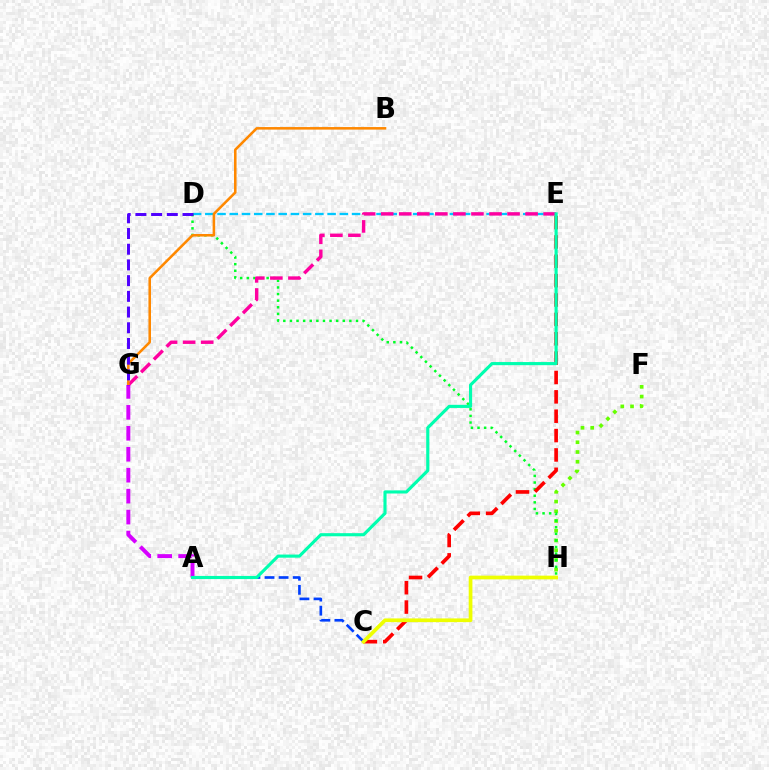{('D', 'E'): [{'color': '#00c7ff', 'line_style': 'dashed', 'thickness': 1.66}], ('F', 'H'): [{'color': '#66ff00', 'line_style': 'dotted', 'thickness': 2.64}], ('D', 'H'): [{'color': '#00ff27', 'line_style': 'dotted', 'thickness': 1.79}], ('E', 'G'): [{'color': '#ff00a0', 'line_style': 'dashed', 'thickness': 2.45}], ('A', 'C'): [{'color': '#003fff', 'line_style': 'dashed', 'thickness': 1.91}], ('C', 'E'): [{'color': '#ff0000', 'line_style': 'dashed', 'thickness': 2.63}], ('B', 'G'): [{'color': '#ff8800', 'line_style': 'solid', 'thickness': 1.84}], ('A', 'G'): [{'color': '#d600ff', 'line_style': 'dashed', 'thickness': 2.85}], ('D', 'G'): [{'color': '#4f00ff', 'line_style': 'dashed', 'thickness': 2.13}], ('A', 'E'): [{'color': '#00ffaf', 'line_style': 'solid', 'thickness': 2.25}], ('C', 'H'): [{'color': '#eeff00', 'line_style': 'solid', 'thickness': 2.67}]}